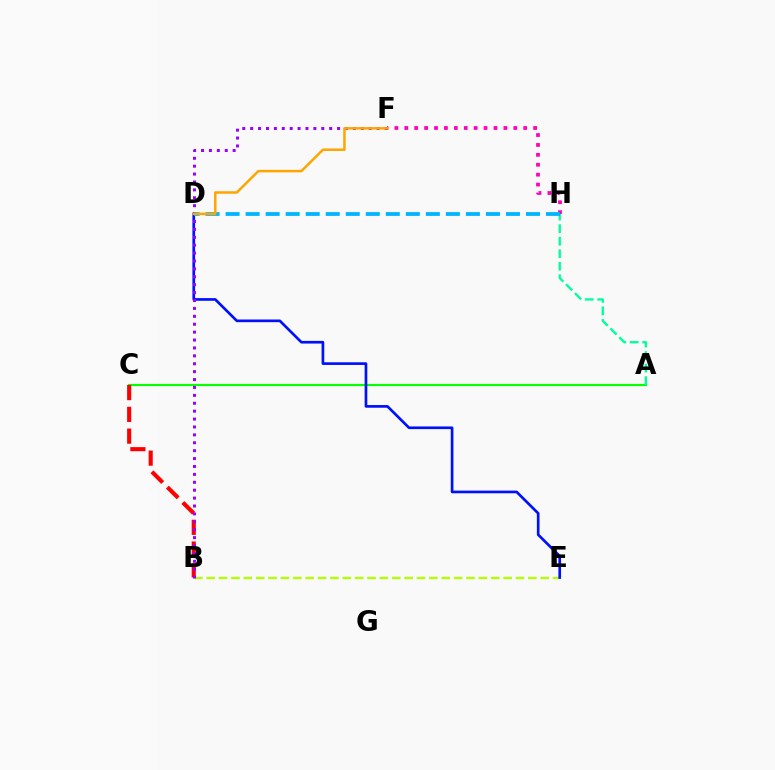{('A', 'C'): [{'color': '#08ff00', 'line_style': 'solid', 'thickness': 1.55}], ('A', 'H'): [{'color': '#00ff9d', 'line_style': 'dashed', 'thickness': 1.7}], ('B', 'E'): [{'color': '#b3ff00', 'line_style': 'dashed', 'thickness': 1.68}], ('D', 'E'): [{'color': '#0010ff', 'line_style': 'solid', 'thickness': 1.93}], ('F', 'H'): [{'color': '#ff00bd', 'line_style': 'dotted', 'thickness': 2.69}], ('B', 'C'): [{'color': '#ff0000', 'line_style': 'dashed', 'thickness': 2.96}], ('B', 'F'): [{'color': '#9b00ff', 'line_style': 'dotted', 'thickness': 2.15}], ('D', 'H'): [{'color': '#00b5ff', 'line_style': 'dashed', 'thickness': 2.72}], ('D', 'F'): [{'color': '#ffa500', 'line_style': 'solid', 'thickness': 1.8}]}